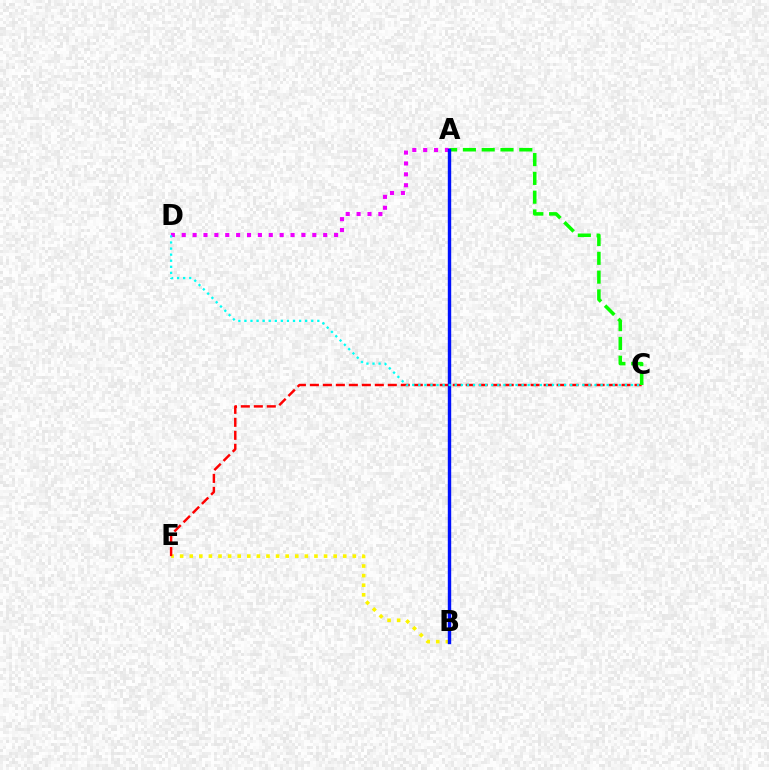{('B', 'E'): [{'color': '#fcf500', 'line_style': 'dotted', 'thickness': 2.61}], ('C', 'E'): [{'color': '#ff0000', 'line_style': 'dashed', 'thickness': 1.76}], ('A', 'C'): [{'color': '#08ff00', 'line_style': 'dashed', 'thickness': 2.55}], ('A', 'D'): [{'color': '#ee00ff', 'line_style': 'dotted', 'thickness': 2.96}], ('A', 'B'): [{'color': '#0010ff', 'line_style': 'solid', 'thickness': 2.45}], ('C', 'D'): [{'color': '#00fff6', 'line_style': 'dotted', 'thickness': 1.65}]}